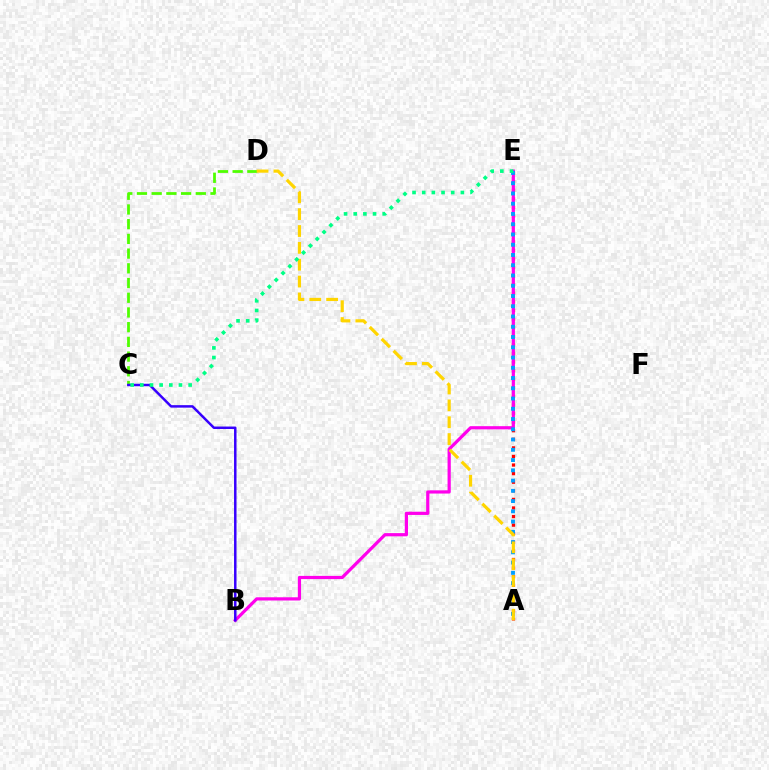{('C', 'D'): [{'color': '#4fff00', 'line_style': 'dashed', 'thickness': 2.0}], ('A', 'E'): [{'color': '#ff0000', 'line_style': 'dotted', 'thickness': 2.33}, {'color': '#009eff', 'line_style': 'dotted', 'thickness': 2.79}], ('B', 'E'): [{'color': '#ff00ed', 'line_style': 'solid', 'thickness': 2.31}], ('A', 'D'): [{'color': '#ffd500', 'line_style': 'dashed', 'thickness': 2.29}], ('B', 'C'): [{'color': '#3700ff', 'line_style': 'solid', 'thickness': 1.79}], ('C', 'E'): [{'color': '#00ff86', 'line_style': 'dotted', 'thickness': 2.63}]}